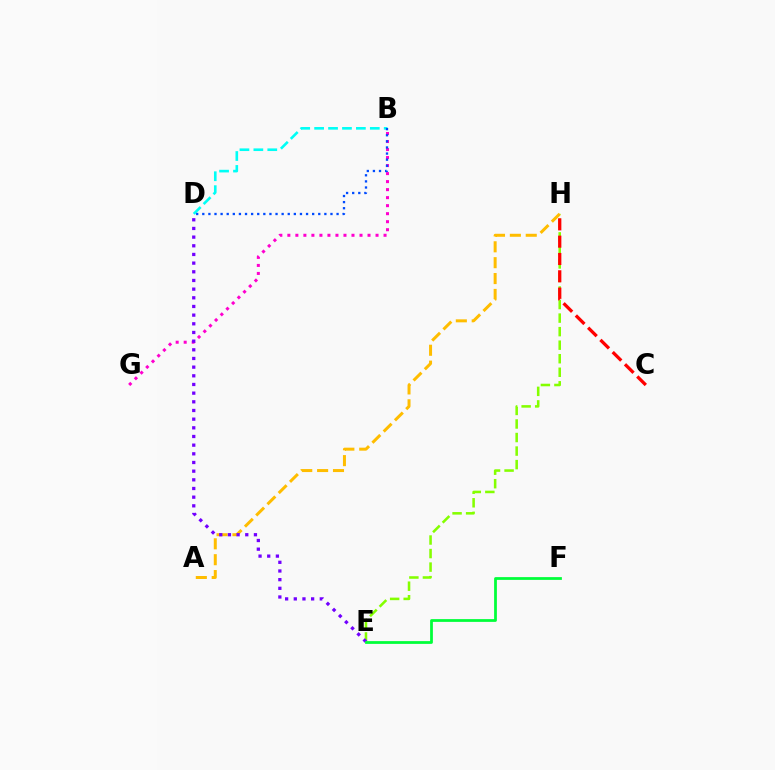{('B', 'D'): [{'color': '#00fff6', 'line_style': 'dashed', 'thickness': 1.89}, {'color': '#004bff', 'line_style': 'dotted', 'thickness': 1.66}], ('E', 'H'): [{'color': '#84ff00', 'line_style': 'dashed', 'thickness': 1.84}], ('A', 'H'): [{'color': '#ffbd00', 'line_style': 'dashed', 'thickness': 2.16}], ('B', 'G'): [{'color': '#ff00cf', 'line_style': 'dotted', 'thickness': 2.18}], ('C', 'H'): [{'color': '#ff0000', 'line_style': 'dashed', 'thickness': 2.35}], ('D', 'E'): [{'color': '#7200ff', 'line_style': 'dotted', 'thickness': 2.36}], ('E', 'F'): [{'color': '#00ff39', 'line_style': 'solid', 'thickness': 1.99}]}